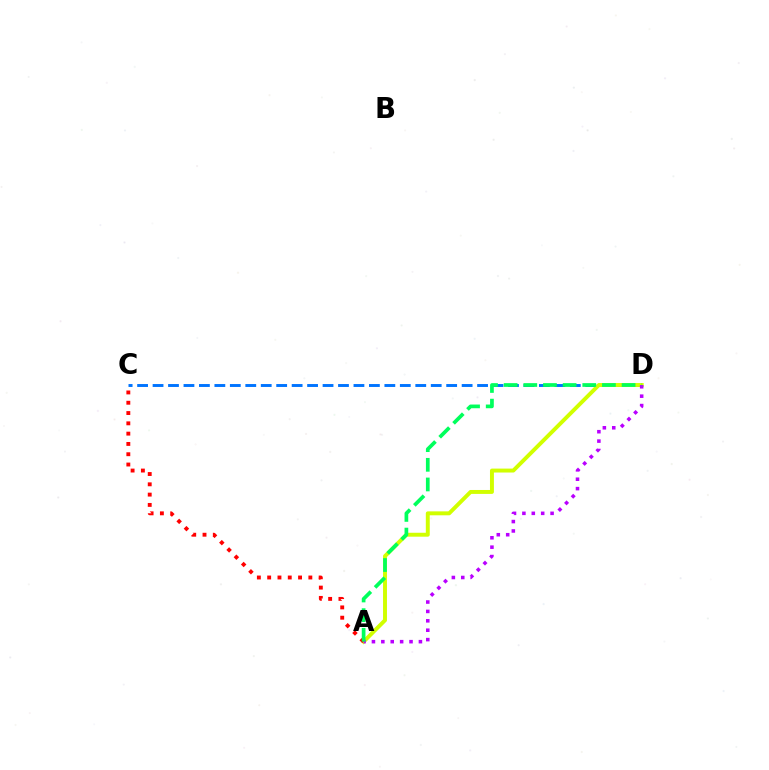{('C', 'D'): [{'color': '#0074ff', 'line_style': 'dashed', 'thickness': 2.1}], ('A', 'D'): [{'color': '#d1ff00', 'line_style': 'solid', 'thickness': 2.83}, {'color': '#b900ff', 'line_style': 'dotted', 'thickness': 2.55}, {'color': '#00ff5c', 'line_style': 'dashed', 'thickness': 2.67}], ('A', 'C'): [{'color': '#ff0000', 'line_style': 'dotted', 'thickness': 2.8}]}